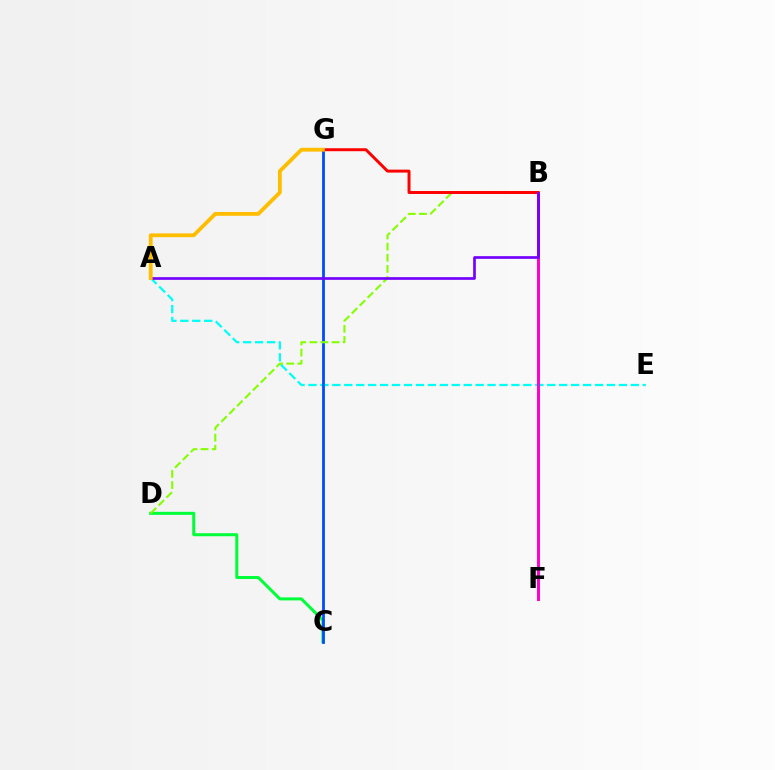{('A', 'E'): [{'color': '#00fff6', 'line_style': 'dashed', 'thickness': 1.62}], ('C', 'D'): [{'color': '#00ff39', 'line_style': 'solid', 'thickness': 2.18}], ('C', 'G'): [{'color': '#004bff', 'line_style': 'solid', 'thickness': 1.99}], ('B', 'D'): [{'color': '#84ff00', 'line_style': 'dashed', 'thickness': 1.51}], ('B', 'G'): [{'color': '#ff0000', 'line_style': 'solid', 'thickness': 2.13}], ('B', 'F'): [{'color': '#ff00cf', 'line_style': 'solid', 'thickness': 2.13}], ('A', 'B'): [{'color': '#7200ff', 'line_style': 'solid', 'thickness': 1.93}], ('A', 'G'): [{'color': '#ffbd00', 'line_style': 'solid', 'thickness': 2.75}]}